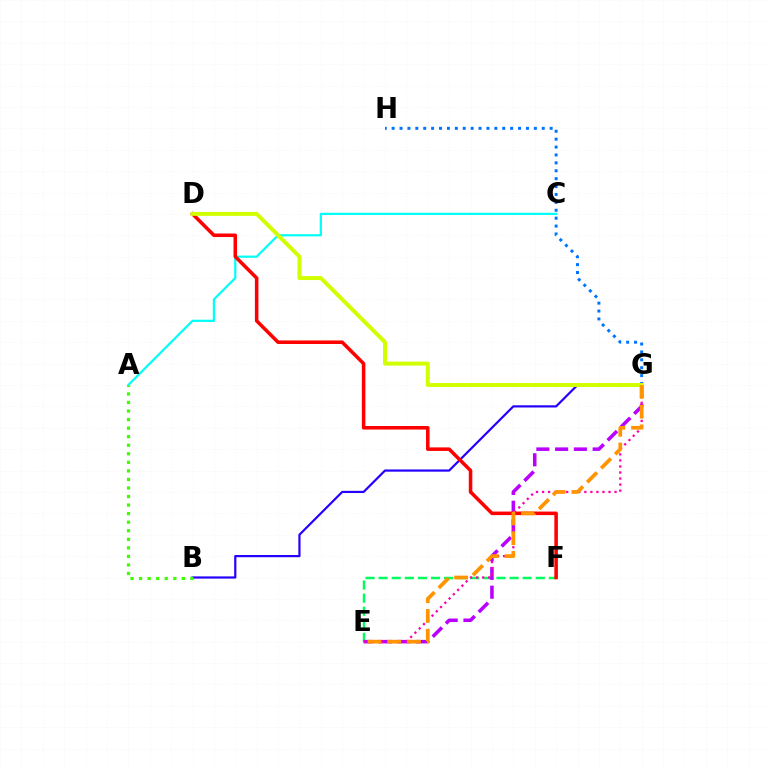{('A', 'C'): [{'color': '#00fff6', 'line_style': 'solid', 'thickness': 1.6}], ('B', 'G'): [{'color': '#2500ff', 'line_style': 'solid', 'thickness': 1.58}], ('E', 'F'): [{'color': '#00ff5c', 'line_style': 'dashed', 'thickness': 1.78}], ('E', 'G'): [{'color': '#b900ff', 'line_style': 'dashed', 'thickness': 2.55}, {'color': '#ff00ac', 'line_style': 'dotted', 'thickness': 1.64}, {'color': '#ff9400', 'line_style': 'dashed', 'thickness': 2.68}], ('D', 'F'): [{'color': '#ff0000', 'line_style': 'solid', 'thickness': 2.55}], ('A', 'B'): [{'color': '#3dff00', 'line_style': 'dotted', 'thickness': 2.32}], ('G', 'H'): [{'color': '#0074ff', 'line_style': 'dotted', 'thickness': 2.15}], ('D', 'G'): [{'color': '#d1ff00', 'line_style': 'solid', 'thickness': 2.86}]}